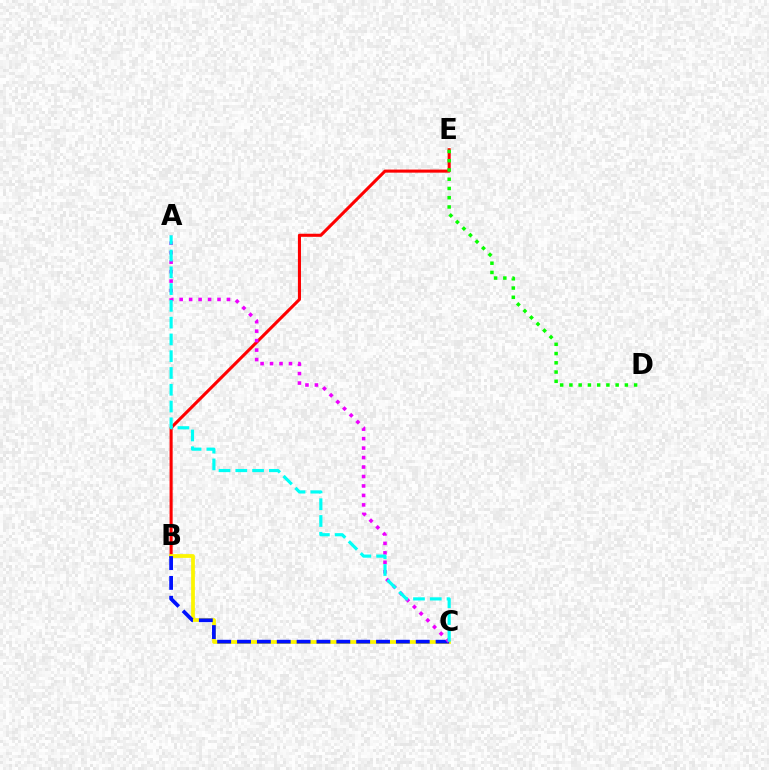{('B', 'E'): [{'color': '#ff0000', 'line_style': 'solid', 'thickness': 2.22}], ('D', 'E'): [{'color': '#08ff00', 'line_style': 'dotted', 'thickness': 2.51}], ('B', 'C'): [{'color': '#fcf500', 'line_style': 'solid', 'thickness': 2.7}, {'color': '#0010ff', 'line_style': 'dashed', 'thickness': 2.7}], ('A', 'C'): [{'color': '#ee00ff', 'line_style': 'dotted', 'thickness': 2.57}, {'color': '#00fff6', 'line_style': 'dashed', 'thickness': 2.28}]}